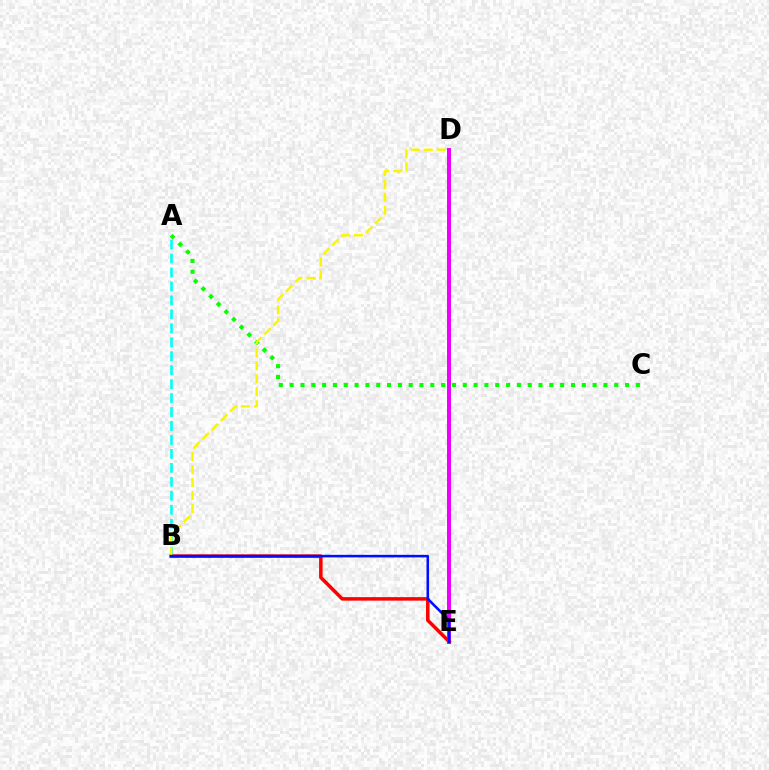{('A', 'B'): [{'color': '#00fff6', 'line_style': 'dashed', 'thickness': 1.9}], ('D', 'E'): [{'color': '#ee00ff', 'line_style': 'solid', 'thickness': 2.88}], ('A', 'C'): [{'color': '#08ff00', 'line_style': 'dotted', 'thickness': 2.94}], ('B', 'E'): [{'color': '#ff0000', 'line_style': 'solid', 'thickness': 2.52}, {'color': '#0010ff', 'line_style': 'solid', 'thickness': 1.85}], ('B', 'D'): [{'color': '#fcf500', 'line_style': 'dashed', 'thickness': 1.76}]}